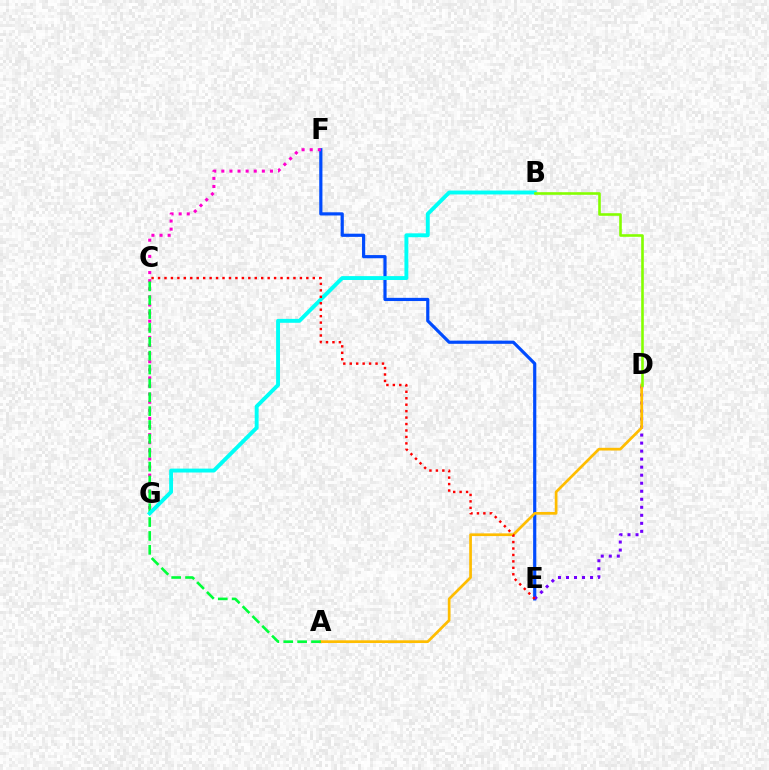{('E', 'F'): [{'color': '#004bff', 'line_style': 'solid', 'thickness': 2.29}], ('D', 'E'): [{'color': '#7200ff', 'line_style': 'dotted', 'thickness': 2.18}], ('F', 'G'): [{'color': '#ff00cf', 'line_style': 'dotted', 'thickness': 2.2}], ('A', 'D'): [{'color': '#ffbd00', 'line_style': 'solid', 'thickness': 1.95}], ('A', 'C'): [{'color': '#00ff39', 'line_style': 'dashed', 'thickness': 1.88}], ('B', 'G'): [{'color': '#00fff6', 'line_style': 'solid', 'thickness': 2.81}], ('C', 'E'): [{'color': '#ff0000', 'line_style': 'dotted', 'thickness': 1.75}], ('B', 'D'): [{'color': '#84ff00', 'line_style': 'solid', 'thickness': 1.87}]}